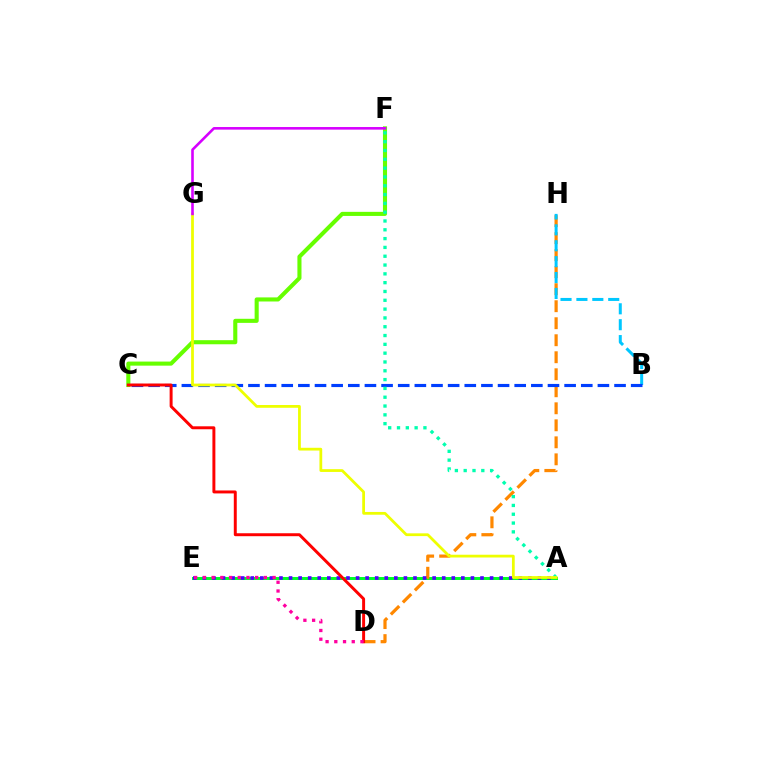{('A', 'E'): [{'color': '#00ff27', 'line_style': 'solid', 'thickness': 2.14}, {'color': '#4f00ff', 'line_style': 'dotted', 'thickness': 2.6}], ('C', 'F'): [{'color': '#66ff00', 'line_style': 'solid', 'thickness': 2.94}], ('D', 'H'): [{'color': '#ff8800', 'line_style': 'dashed', 'thickness': 2.31}], ('B', 'H'): [{'color': '#00c7ff', 'line_style': 'dashed', 'thickness': 2.16}], ('B', 'C'): [{'color': '#003fff', 'line_style': 'dashed', 'thickness': 2.26}], ('C', 'D'): [{'color': '#ff0000', 'line_style': 'solid', 'thickness': 2.13}], ('A', 'F'): [{'color': '#00ffaf', 'line_style': 'dotted', 'thickness': 2.39}], ('A', 'G'): [{'color': '#eeff00', 'line_style': 'solid', 'thickness': 1.99}], ('D', 'E'): [{'color': '#ff00a0', 'line_style': 'dotted', 'thickness': 2.37}], ('F', 'G'): [{'color': '#d600ff', 'line_style': 'solid', 'thickness': 1.87}]}